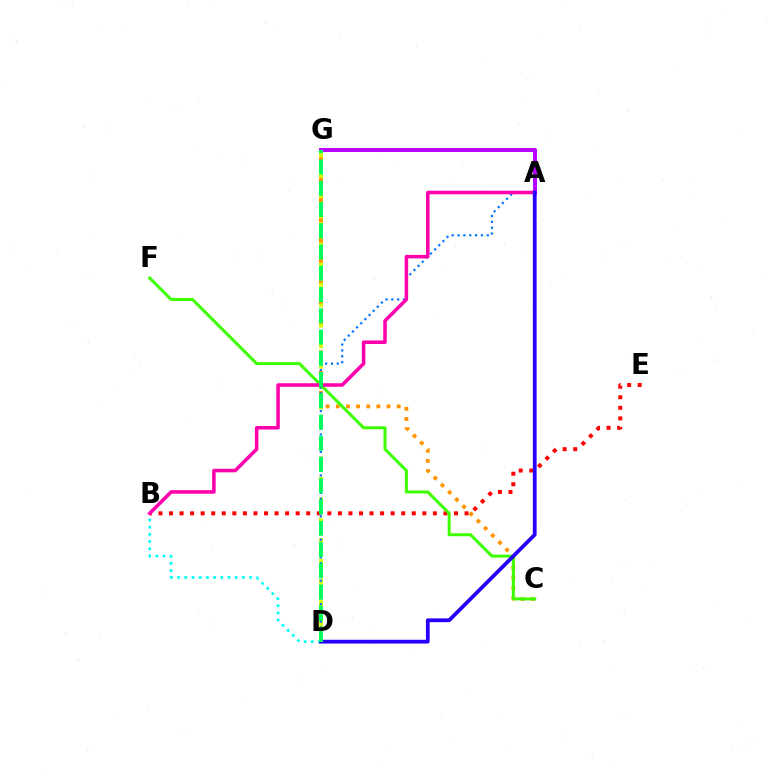{('B', 'D'): [{'color': '#00fff6', 'line_style': 'dotted', 'thickness': 1.96}], ('D', 'G'): [{'color': '#d1ff00', 'line_style': 'dashed', 'thickness': 2.78}, {'color': '#00ff5c', 'line_style': 'dashed', 'thickness': 2.89}], ('C', 'G'): [{'color': '#ff9400', 'line_style': 'dotted', 'thickness': 2.76}], ('A', 'D'): [{'color': '#0074ff', 'line_style': 'dotted', 'thickness': 1.59}, {'color': '#2500ff', 'line_style': 'solid', 'thickness': 2.73}], ('B', 'E'): [{'color': '#ff0000', 'line_style': 'dotted', 'thickness': 2.87}], ('A', 'G'): [{'color': '#b900ff', 'line_style': 'solid', 'thickness': 2.84}], ('C', 'F'): [{'color': '#3dff00', 'line_style': 'solid', 'thickness': 2.17}], ('A', 'B'): [{'color': '#ff00ac', 'line_style': 'solid', 'thickness': 2.54}]}